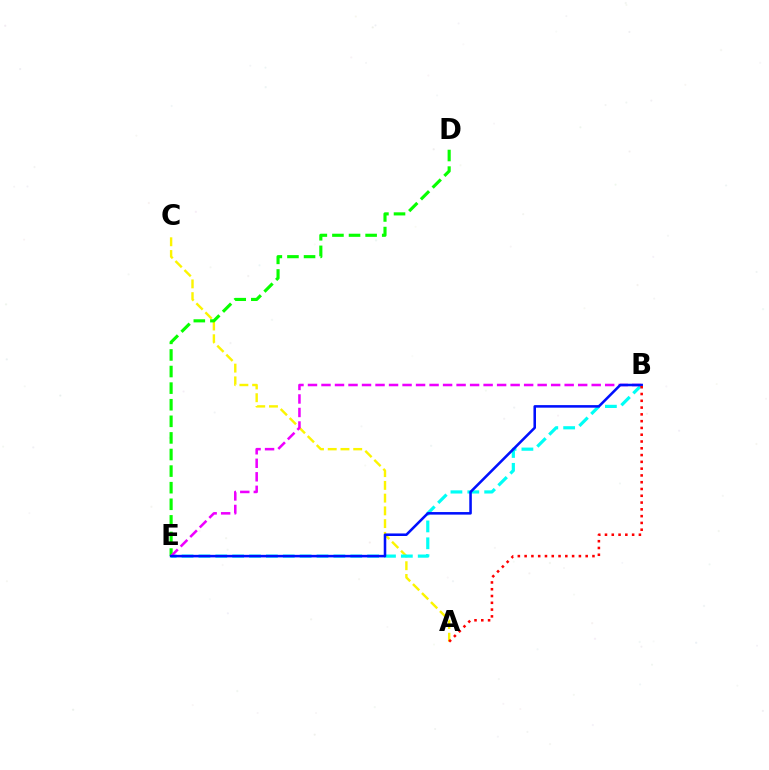{('A', 'C'): [{'color': '#fcf500', 'line_style': 'dashed', 'thickness': 1.73}], ('D', 'E'): [{'color': '#08ff00', 'line_style': 'dashed', 'thickness': 2.25}], ('B', 'E'): [{'color': '#00fff6', 'line_style': 'dashed', 'thickness': 2.29}, {'color': '#ee00ff', 'line_style': 'dashed', 'thickness': 1.84}, {'color': '#0010ff', 'line_style': 'solid', 'thickness': 1.84}], ('A', 'B'): [{'color': '#ff0000', 'line_style': 'dotted', 'thickness': 1.84}]}